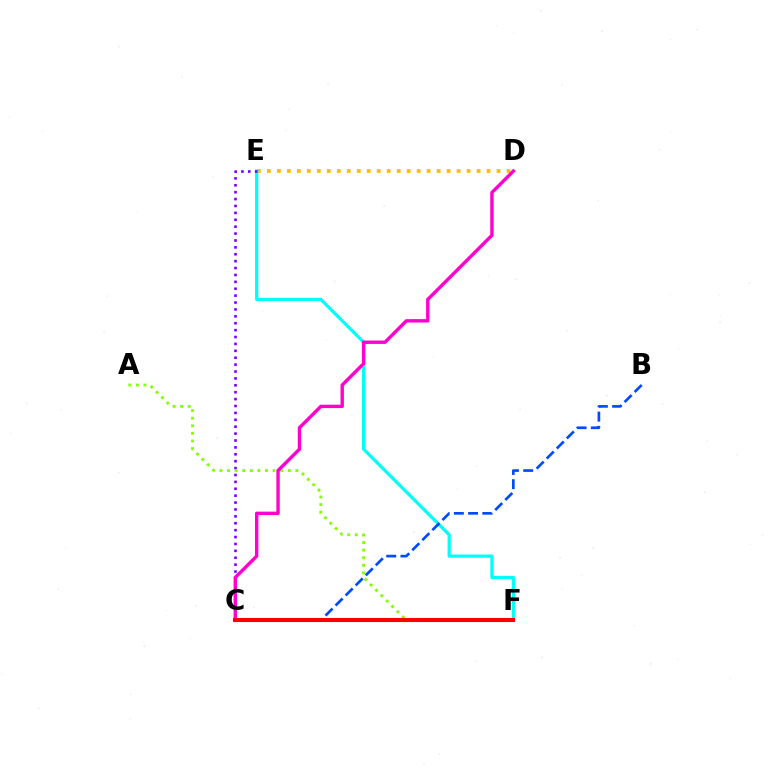{('C', 'F'): [{'color': '#00ff39', 'line_style': 'dotted', 'thickness': 1.73}, {'color': '#ff0000', 'line_style': 'solid', 'thickness': 2.94}], ('D', 'E'): [{'color': '#ffbd00', 'line_style': 'dotted', 'thickness': 2.71}], ('E', 'F'): [{'color': '#00fff6', 'line_style': 'solid', 'thickness': 2.32}], ('B', 'C'): [{'color': '#004bff', 'line_style': 'dashed', 'thickness': 1.93}], ('C', 'E'): [{'color': '#7200ff', 'line_style': 'dotted', 'thickness': 1.87}], ('A', 'F'): [{'color': '#84ff00', 'line_style': 'dotted', 'thickness': 2.06}], ('C', 'D'): [{'color': '#ff00cf', 'line_style': 'solid', 'thickness': 2.44}]}